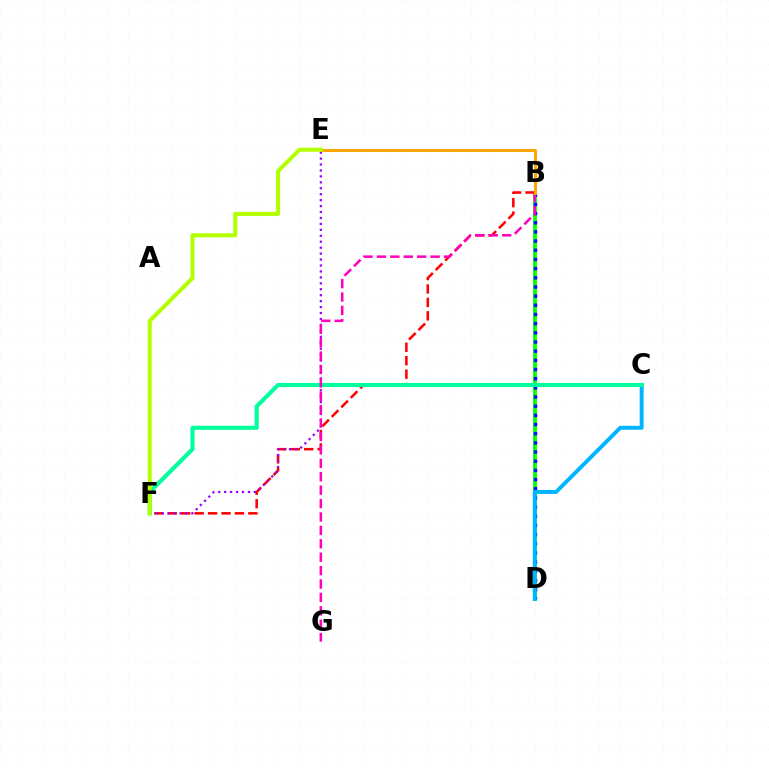{('B', 'D'): [{'color': '#08ff00', 'line_style': 'solid', 'thickness': 2.75}, {'color': '#0010ff', 'line_style': 'dotted', 'thickness': 2.49}], ('B', 'F'): [{'color': '#ff0000', 'line_style': 'dashed', 'thickness': 1.82}], ('C', 'D'): [{'color': '#00b5ff', 'line_style': 'solid', 'thickness': 2.83}], ('E', 'F'): [{'color': '#9b00ff', 'line_style': 'dotted', 'thickness': 1.61}, {'color': '#b3ff00', 'line_style': 'solid', 'thickness': 2.9}], ('C', 'F'): [{'color': '#00ff9d', 'line_style': 'solid', 'thickness': 2.96}], ('B', 'G'): [{'color': '#ff00bd', 'line_style': 'dashed', 'thickness': 1.82}], ('B', 'E'): [{'color': '#ffa500', 'line_style': 'solid', 'thickness': 2.18}]}